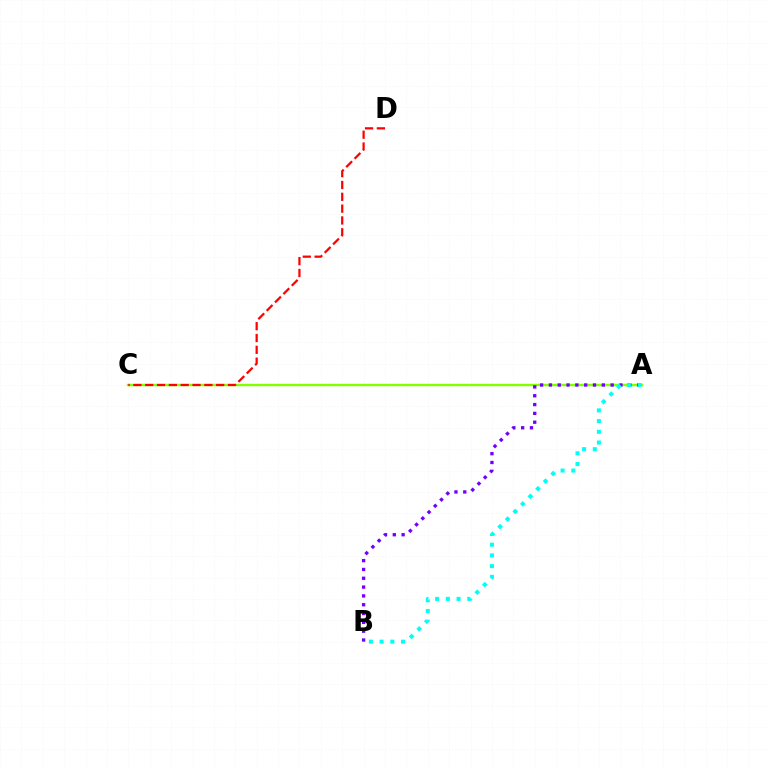{('A', 'C'): [{'color': '#84ff00', 'line_style': 'solid', 'thickness': 1.75}], ('A', 'B'): [{'color': '#7200ff', 'line_style': 'dotted', 'thickness': 2.4}, {'color': '#00fff6', 'line_style': 'dotted', 'thickness': 2.91}], ('C', 'D'): [{'color': '#ff0000', 'line_style': 'dashed', 'thickness': 1.61}]}